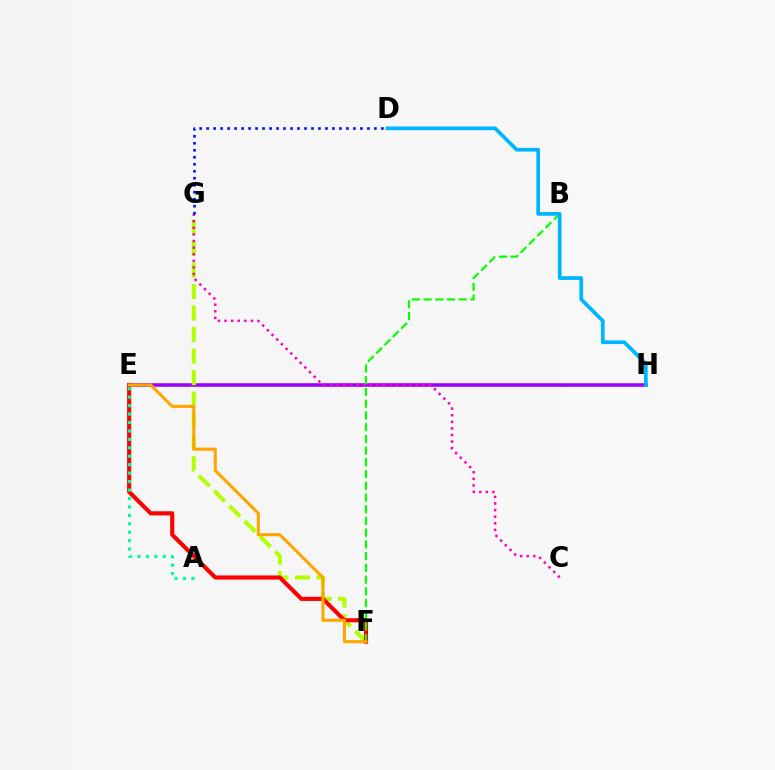{('E', 'H'): [{'color': '#9b00ff', 'line_style': 'solid', 'thickness': 2.57}], ('F', 'G'): [{'color': '#b3ff00', 'line_style': 'dashed', 'thickness': 2.92}], ('E', 'F'): [{'color': '#ff0000', 'line_style': 'solid', 'thickness': 2.97}, {'color': '#ffa500', 'line_style': 'solid', 'thickness': 2.21}], ('C', 'G'): [{'color': '#ff00bd', 'line_style': 'dotted', 'thickness': 1.79}], ('B', 'F'): [{'color': '#08ff00', 'line_style': 'dashed', 'thickness': 1.59}], ('D', 'G'): [{'color': '#0010ff', 'line_style': 'dotted', 'thickness': 1.9}], ('D', 'H'): [{'color': '#00b5ff', 'line_style': 'solid', 'thickness': 2.67}], ('A', 'E'): [{'color': '#00ff9d', 'line_style': 'dotted', 'thickness': 2.29}]}